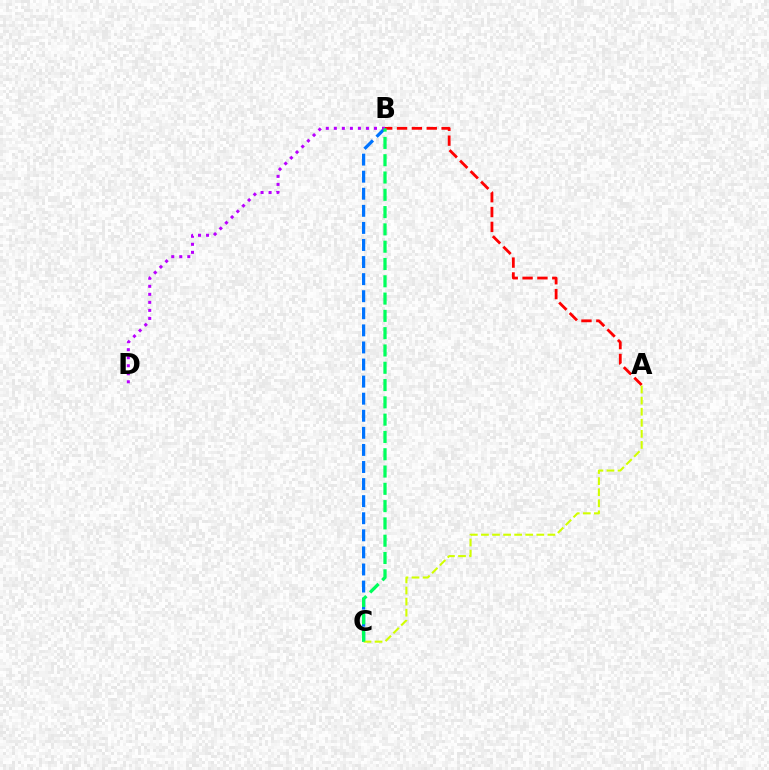{('B', 'C'): [{'color': '#0074ff', 'line_style': 'dashed', 'thickness': 2.32}, {'color': '#00ff5c', 'line_style': 'dashed', 'thickness': 2.35}], ('B', 'D'): [{'color': '#b900ff', 'line_style': 'dotted', 'thickness': 2.18}], ('A', 'B'): [{'color': '#ff0000', 'line_style': 'dashed', 'thickness': 2.02}], ('A', 'C'): [{'color': '#d1ff00', 'line_style': 'dashed', 'thickness': 1.5}]}